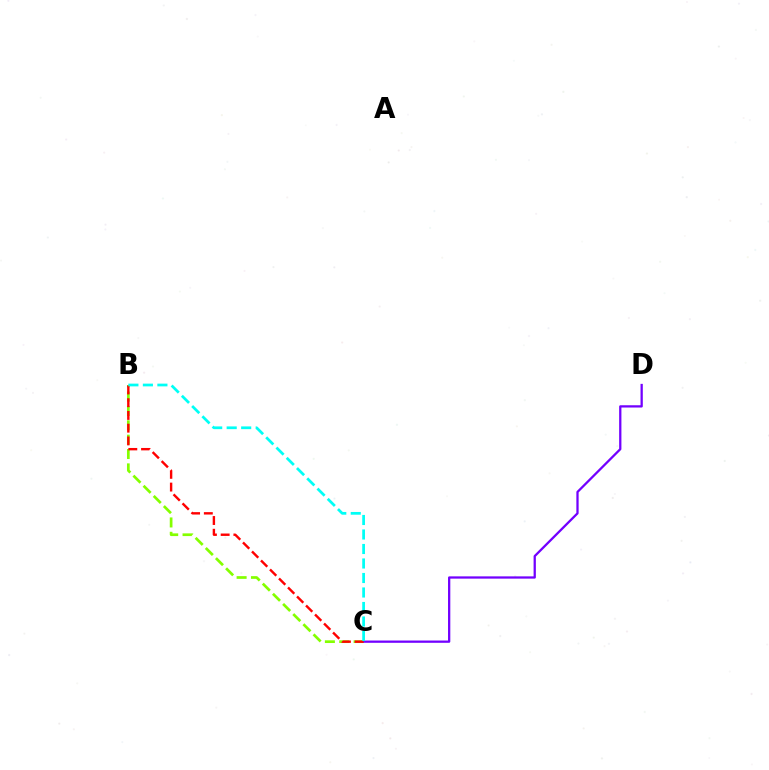{('B', 'C'): [{'color': '#84ff00', 'line_style': 'dashed', 'thickness': 1.95}, {'color': '#ff0000', 'line_style': 'dashed', 'thickness': 1.73}, {'color': '#00fff6', 'line_style': 'dashed', 'thickness': 1.97}], ('C', 'D'): [{'color': '#7200ff', 'line_style': 'solid', 'thickness': 1.64}]}